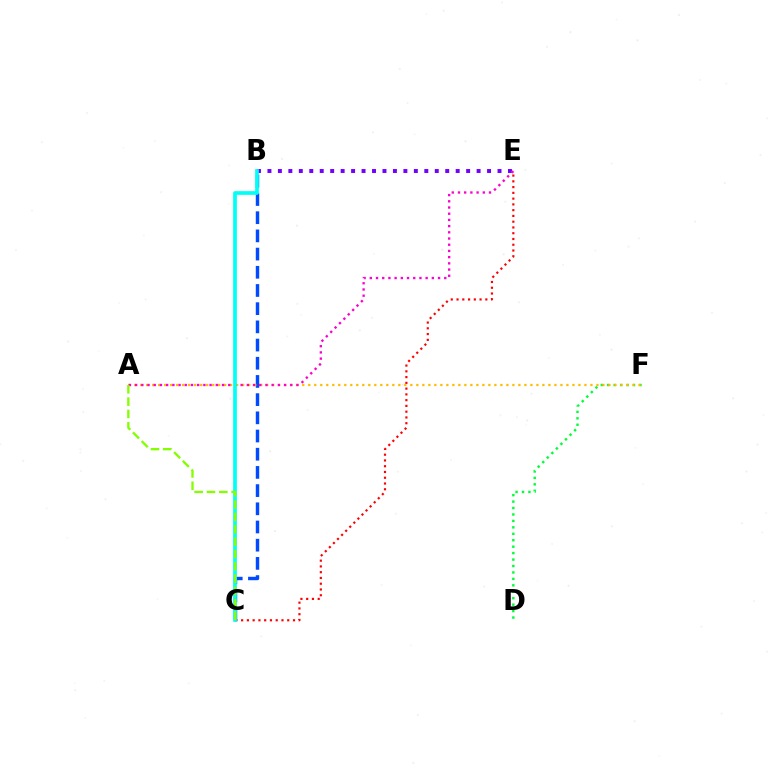{('D', 'F'): [{'color': '#00ff39', 'line_style': 'dotted', 'thickness': 1.75}], ('B', 'C'): [{'color': '#004bff', 'line_style': 'dashed', 'thickness': 2.47}, {'color': '#00fff6', 'line_style': 'solid', 'thickness': 2.67}], ('B', 'E'): [{'color': '#7200ff', 'line_style': 'dotted', 'thickness': 2.84}], ('A', 'F'): [{'color': '#ffbd00', 'line_style': 'dotted', 'thickness': 1.63}], ('A', 'E'): [{'color': '#ff00cf', 'line_style': 'dotted', 'thickness': 1.69}], ('C', 'E'): [{'color': '#ff0000', 'line_style': 'dotted', 'thickness': 1.57}], ('A', 'C'): [{'color': '#84ff00', 'line_style': 'dashed', 'thickness': 1.67}]}